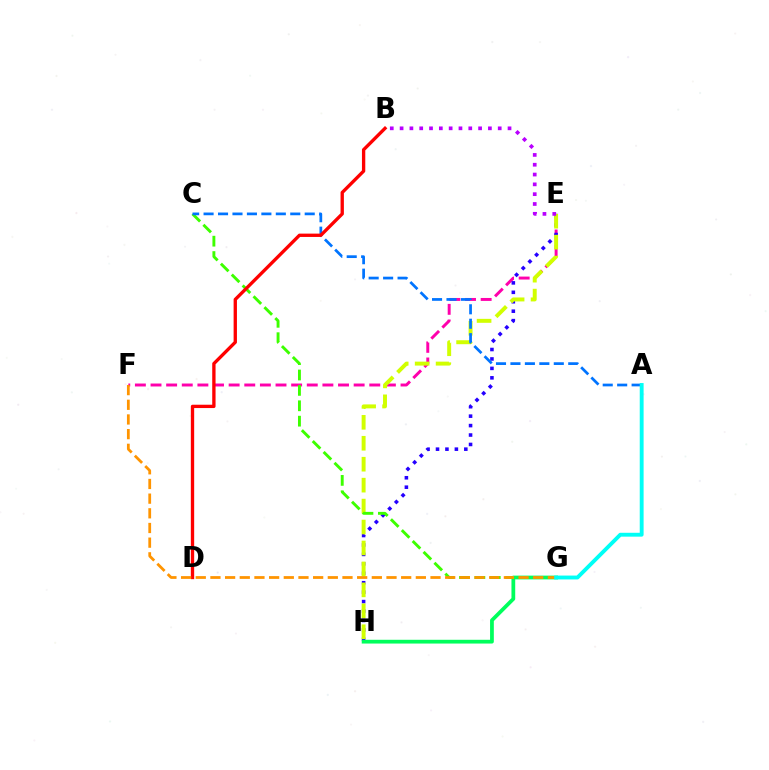{('E', 'F'): [{'color': '#ff00ac', 'line_style': 'dashed', 'thickness': 2.12}], ('E', 'H'): [{'color': '#2500ff', 'line_style': 'dotted', 'thickness': 2.56}, {'color': '#d1ff00', 'line_style': 'dashed', 'thickness': 2.85}], ('C', 'G'): [{'color': '#3dff00', 'line_style': 'dashed', 'thickness': 2.09}], ('A', 'C'): [{'color': '#0074ff', 'line_style': 'dashed', 'thickness': 1.96}], ('G', 'H'): [{'color': '#00ff5c', 'line_style': 'solid', 'thickness': 2.71}], ('B', 'D'): [{'color': '#ff0000', 'line_style': 'solid', 'thickness': 2.4}], ('F', 'G'): [{'color': '#ff9400', 'line_style': 'dashed', 'thickness': 1.99}], ('B', 'E'): [{'color': '#b900ff', 'line_style': 'dotted', 'thickness': 2.67}], ('A', 'G'): [{'color': '#00fff6', 'line_style': 'solid', 'thickness': 2.79}]}